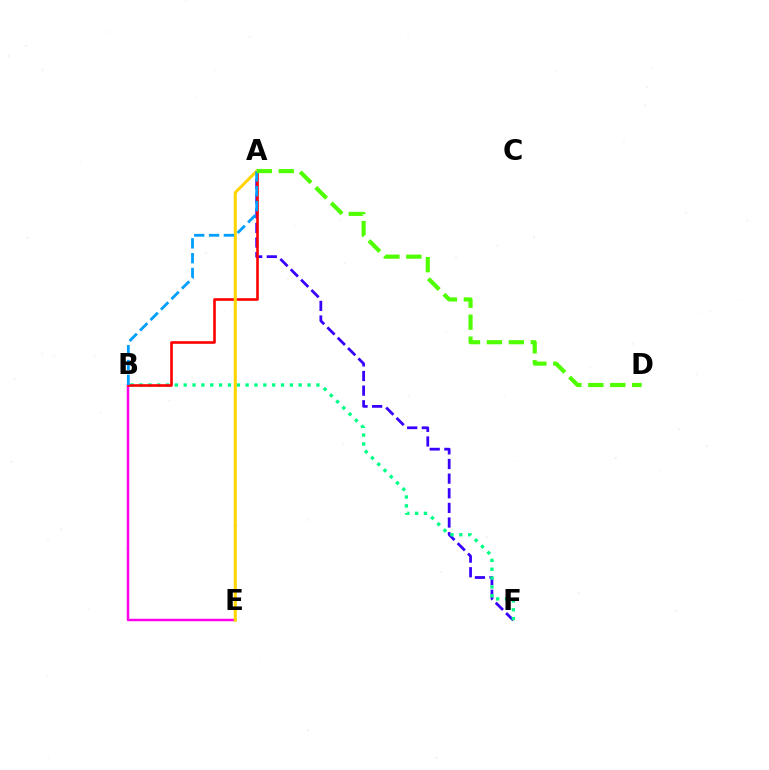{('A', 'F'): [{'color': '#3700ff', 'line_style': 'dashed', 'thickness': 1.99}], ('B', 'F'): [{'color': '#00ff86', 'line_style': 'dotted', 'thickness': 2.4}], ('B', 'E'): [{'color': '#ff00ed', 'line_style': 'solid', 'thickness': 1.79}], ('A', 'B'): [{'color': '#ff0000', 'line_style': 'solid', 'thickness': 1.89}, {'color': '#009eff', 'line_style': 'dashed', 'thickness': 2.01}], ('A', 'E'): [{'color': '#ffd500', 'line_style': 'solid', 'thickness': 2.18}], ('A', 'D'): [{'color': '#4fff00', 'line_style': 'dashed', 'thickness': 2.98}]}